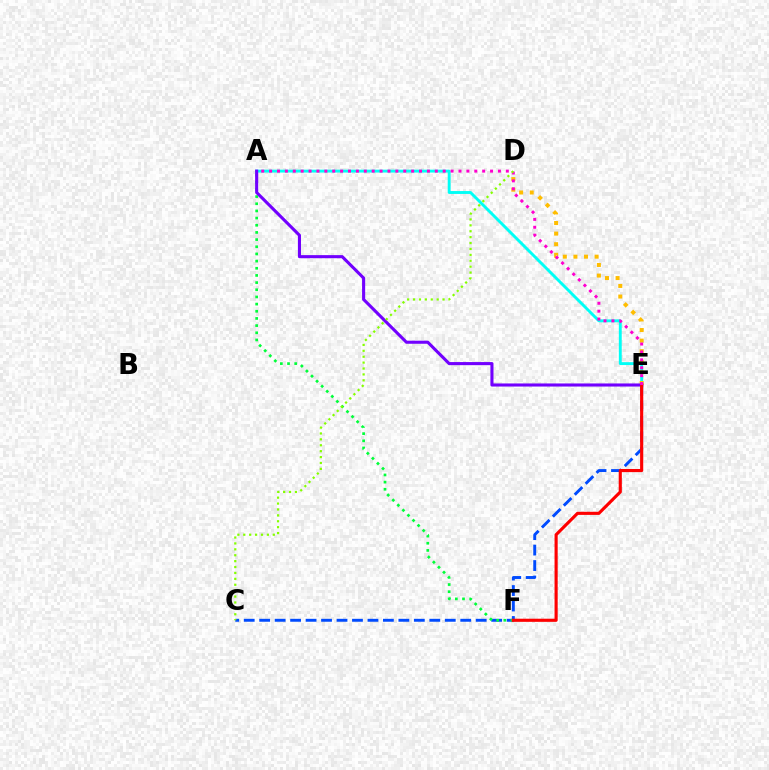{('C', 'E'): [{'color': '#004bff', 'line_style': 'dashed', 'thickness': 2.1}], ('A', 'E'): [{'color': '#00fff6', 'line_style': 'solid', 'thickness': 2.08}, {'color': '#7200ff', 'line_style': 'solid', 'thickness': 2.22}, {'color': '#ff00cf', 'line_style': 'dotted', 'thickness': 2.14}], ('A', 'F'): [{'color': '#00ff39', 'line_style': 'dotted', 'thickness': 1.95}], ('D', 'E'): [{'color': '#ffbd00', 'line_style': 'dotted', 'thickness': 2.88}], ('E', 'F'): [{'color': '#ff0000', 'line_style': 'solid', 'thickness': 2.25}], ('C', 'D'): [{'color': '#84ff00', 'line_style': 'dotted', 'thickness': 1.6}]}